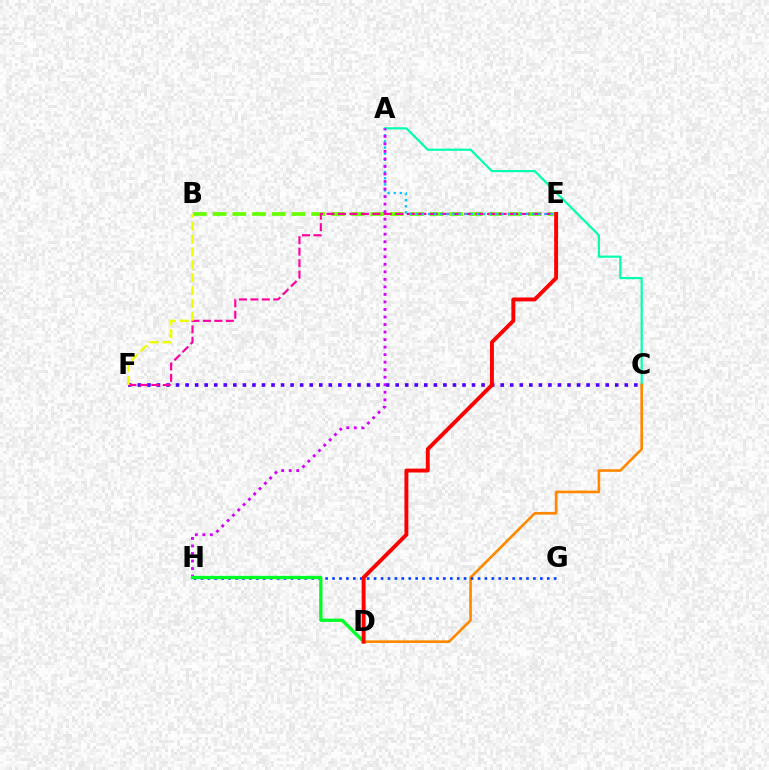{('C', 'F'): [{'color': '#4f00ff', 'line_style': 'dotted', 'thickness': 2.59}], ('A', 'C'): [{'color': '#00ffaf', 'line_style': 'solid', 'thickness': 1.57}], ('B', 'E'): [{'color': '#66ff00', 'line_style': 'dashed', 'thickness': 2.68}], ('E', 'F'): [{'color': '#ff00a0', 'line_style': 'dashed', 'thickness': 1.56}], ('A', 'E'): [{'color': '#00c7ff', 'line_style': 'dotted', 'thickness': 1.67}], ('B', 'F'): [{'color': '#eeff00', 'line_style': 'dashed', 'thickness': 1.75}], ('C', 'D'): [{'color': '#ff8800', 'line_style': 'solid', 'thickness': 1.9}], ('A', 'H'): [{'color': '#d600ff', 'line_style': 'dotted', 'thickness': 2.05}], ('G', 'H'): [{'color': '#003fff', 'line_style': 'dotted', 'thickness': 1.88}], ('D', 'H'): [{'color': '#00ff27', 'line_style': 'solid', 'thickness': 2.38}], ('D', 'E'): [{'color': '#ff0000', 'line_style': 'solid', 'thickness': 2.81}]}